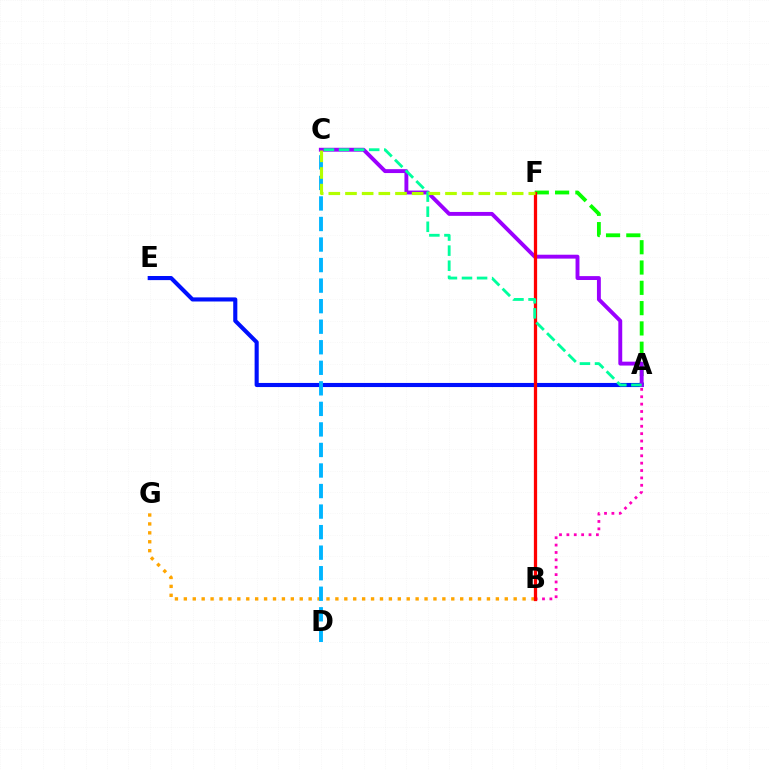{('A', 'F'): [{'color': '#08ff00', 'line_style': 'dashed', 'thickness': 2.76}], ('B', 'G'): [{'color': '#ffa500', 'line_style': 'dotted', 'thickness': 2.42}], ('A', 'E'): [{'color': '#0010ff', 'line_style': 'solid', 'thickness': 2.96}], ('A', 'B'): [{'color': '#ff00bd', 'line_style': 'dotted', 'thickness': 2.0}], ('A', 'C'): [{'color': '#9b00ff', 'line_style': 'solid', 'thickness': 2.8}, {'color': '#00ff9d', 'line_style': 'dashed', 'thickness': 2.05}], ('B', 'F'): [{'color': '#ff0000', 'line_style': 'solid', 'thickness': 2.35}], ('C', 'D'): [{'color': '#00b5ff', 'line_style': 'dashed', 'thickness': 2.79}], ('C', 'F'): [{'color': '#b3ff00', 'line_style': 'dashed', 'thickness': 2.26}]}